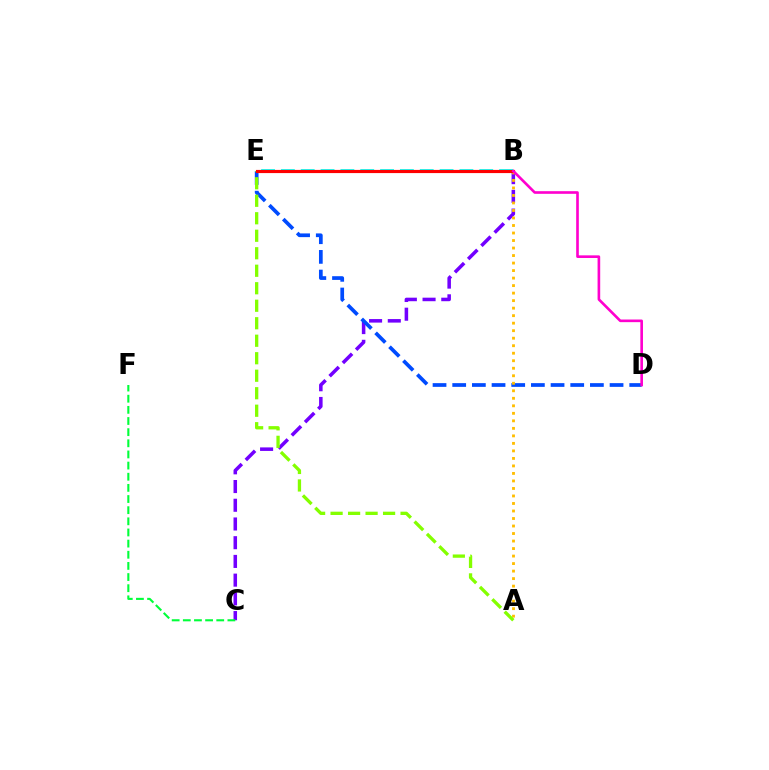{('B', 'C'): [{'color': '#7200ff', 'line_style': 'dashed', 'thickness': 2.54}], ('D', 'E'): [{'color': '#004bff', 'line_style': 'dashed', 'thickness': 2.67}], ('C', 'F'): [{'color': '#00ff39', 'line_style': 'dashed', 'thickness': 1.51}], ('A', 'B'): [{'color': '#ffbd00', 'line_style': 'dotted', 'thickness': 2.04}], ('A', 'E'): [{'color': '#84ff00', 'line_style': 'dashed', 'thickness': 2.38}], ('B', 'E'): [{'color': '#00fff6', 'line_style': 'dashed', 'thickness': 2.69}, {'color': '#ff0000', 'line_style': 'solid', 'thickness': 2.28}], ('B', 'D'): [{'color': '#ff00cf', 'line_style': 'solid', 'thickness': 1.9}]}